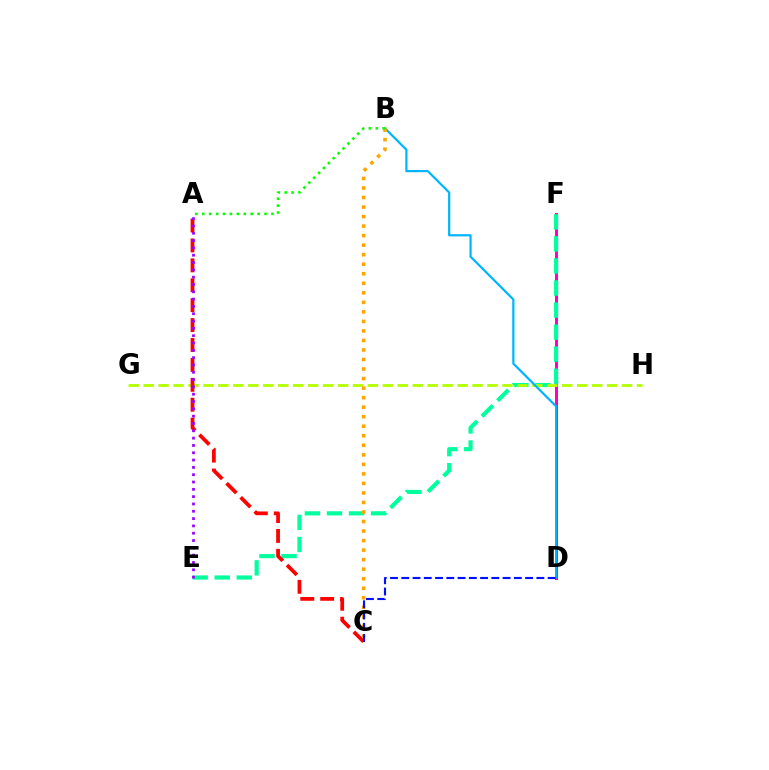{('D', 'F'): [{'color': '#ff00bd', 'line_style': 'solid', 'thickness': 2.13}], ('E', 'F'): [{'color': '#00ff9d', 'line_style': 'dashed', 'thickness': 3.0}], ('G', 'H'): [{'color': '#b3ff00', 'line_style': 'dashed', 'thickness': 2.03}], ('A', 'C'): [{'color': '#ff0000', 'line_style': 'dashed', 'thickness': 2.7}], ('B', 'D'): [{'color': '#00b5ff', 'line_style': 'solid', 'thickness': 1.59}], ('B', 'C'): [{'color': '#ffa500', 'line_style': 'dotted', 'thickness': 2.59}], ('A', 'E'): [{'color': '#9b00ff', 'line_style': 'dotted', 'thickness': 1.99}], ('C', 'D'): [{'color': '#0010ff', 'line_style': 'dashed', 'thickness': 1.53}], ('A', 'B'): [{'color': '#08ff00', 'line_style': 'dotted', 'thickness': 1.88}]}